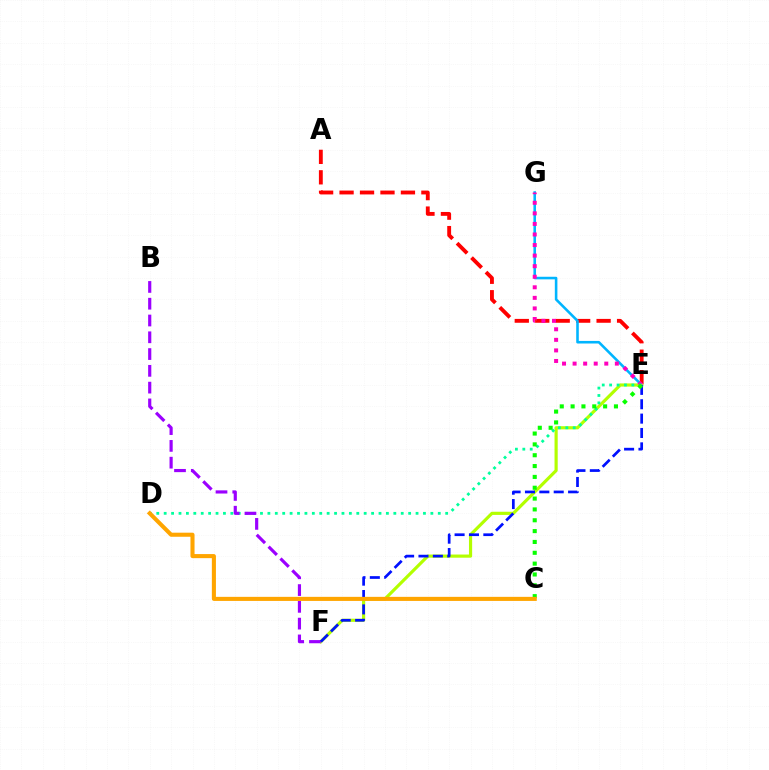{('A', 'E'): [{'color': '#ff0000', 'line_style': 'dashed', 'thickness': 2.78}], ('E', 'G'): [{'color': '#00b5ff', 'line_style': 'solid', 'thickness': 1.86}, {'color': '#ff00bd', 'line_style': 'dotted', 'thickness': 2.87}], ('E', 'F'): [{'color': '#b3ff00', 'line_style': 'solid', 'thickness': 2.28}, {'color': '#0010ff', 'line_style': 'dashed', 'thickness': 1.95}], ('D', 'E'): [{'color': '#00ff9d', 'line_style': 'dotted', 'thickness': 2.01}], ('B', 'F'): [{'color': '#9b00ff', 'line_style': 'dashed', 'thickness': 2.28}], ('C', 'E'): [{'color': '#08ff00', 'line_style': 'dotted', 'thickness': 2.95}], ('C', 'D'): [{'color': '#ffa500', 'line_style': 'solid', 'thickness': 2.94}]}